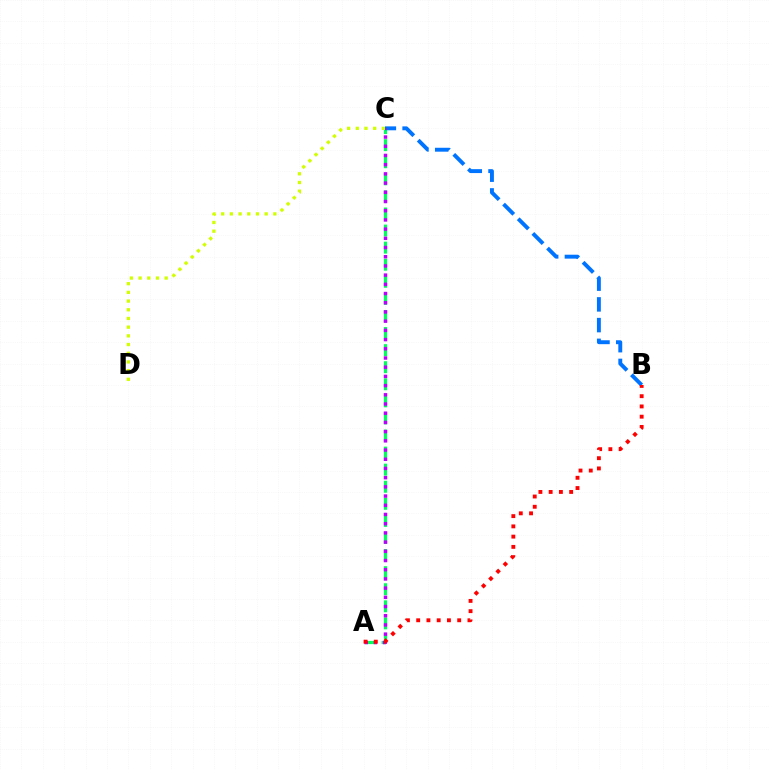{('A', 'C'): [{'color': '#00ff5c', 'line_style': 'dashed', 'thickness': 2.32}, {'color': '#b900ff', 'line_style': 'dotted', 'thickness': 2.5}], ('B', 'C'): [{'color': '#0074ff', 'line_style': 'dashed', 'thickness': 2.82}], ('C', 'D'): [{'color': '#d1ff00', 'line_style': 'dotted', 'thickness': 2.36}], ('A', 'B'): [{'color': '#ff0000', 'line_style': 'dotted', 'thickness': 2.78}]}